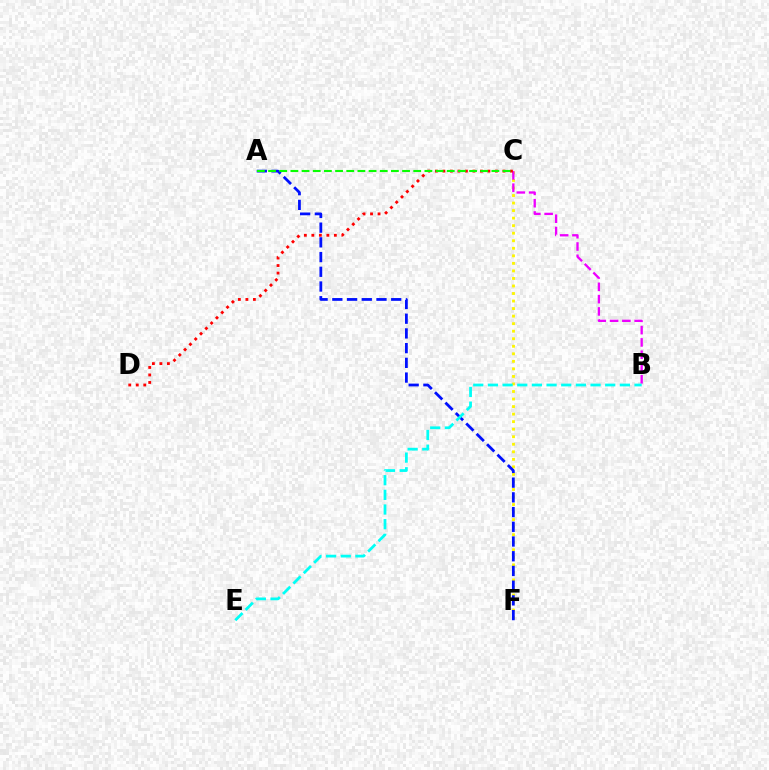{('C', 'F'): [{'color': '#fcf500', 'line_style': 'dotted', 'thickness': 2.05}], ('B', 'C'): [{'color': '#ee00ff', 'line_style': 'dashed', 'thickness': 1.67}], ('A', 'F'): [{'color': '#0010ff', 'line_style': 'dashed', 'thickness': 2.0}], ('C', 'D'): [{'color': '#ff0000', 'line_style': 'dotted', 'thickness': 2.04}], ('B', 'E'): [{'color': '#00fff6', 'line_style': 'dashed', 'thickness': 1.99}], ('A', 'C'): [{'color': '#08ff00', 'line_style': 'dashed', 'thickness': 1.52}]}